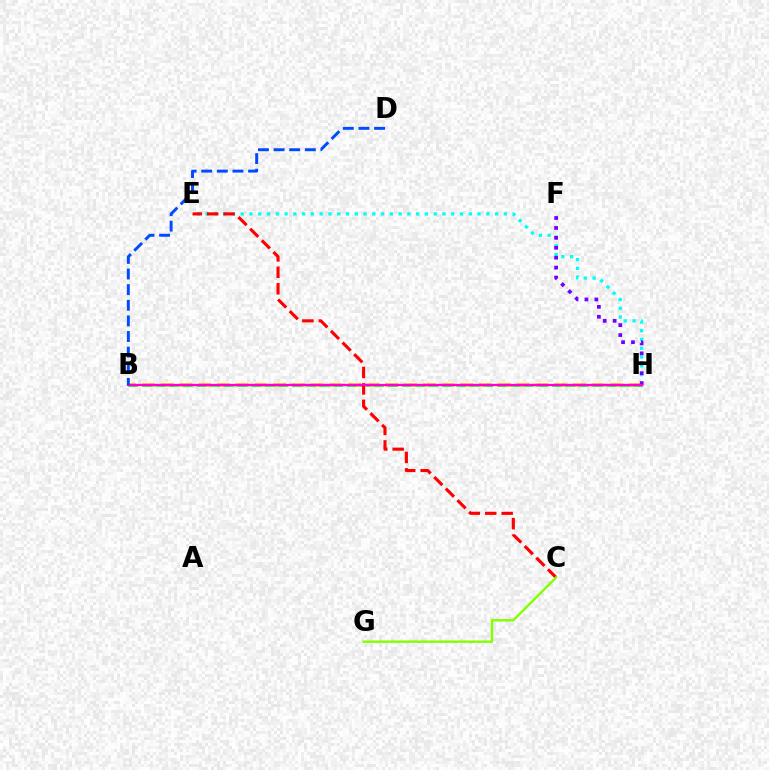{('B', 'H'): [{'color': '#ffbd00', 'line_style': 'dashed', 'thickness': 2.54}, {'color': '#00ff39', 'line_style': 'dashed', 'thickness': 1.86}, {'color': '#ff00cf', 'line_style': 'solid', 'thickness': 1.65}], ('E', 'H'): [{'color': '#00fff6', 'line_style': 'dotted', 'thickness': 2.38}], ('F', 'H'): [{'color': '#7200ff', 'line_style': 'dotted', 'thickness': 2.7}], ('C', 'E'): [{'color': '#ff0000', 'line_style': 'dashed', 'thickness': 2.24}], ('C', 'G'): [{'color': '#84ff00', 'line_style': 'solid', 'thickness': 1.74}], ('B', 'D'): [{'color': '#004bff', 'line_style': 'dashed', 'thickness': 2.12}]}